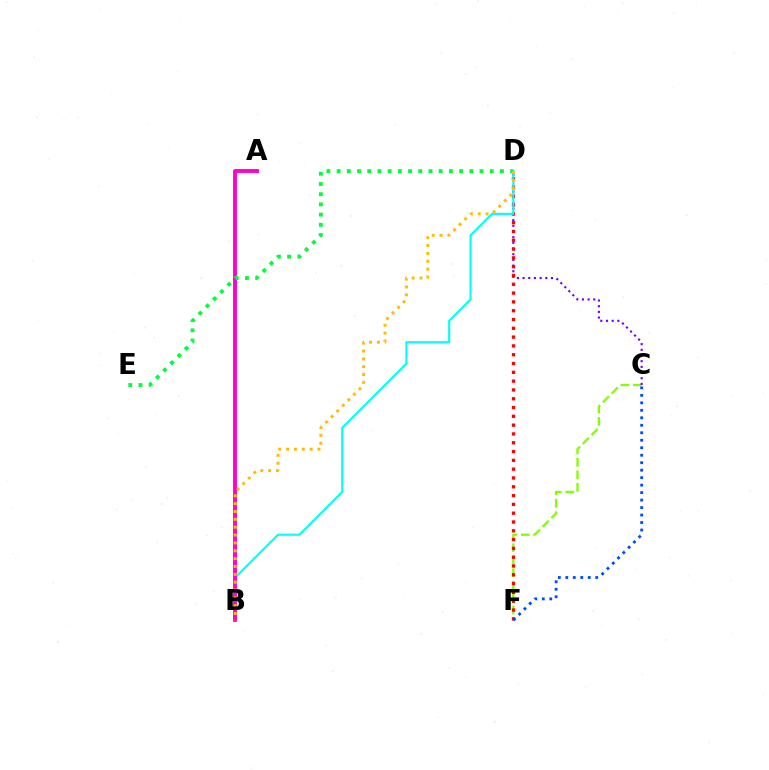{('C', 'F'): [{'color': '#84ff00', 'line_style': 'dashed', 'thickness': 1.69}, {'color': '#004bff', 'line_style': 'dotted', 'thickness': 2.03}], ('C', 'D'): [{'color': '#7200ff', 'line_style': 'dotted', 'thickness': 1.54}], ('D', 'F'): [{'color': '#ff0000', 'line_style': 'dotted', 'thickness': 2.39}], ('B', 'D'): [{'color': '#00fff6', 'line_style': 'solid', 'thickness': 1.52}, {'color': '#ffbd00', 'line_style': 'dotted', 'thickness': 2.13}], ('A', 'B'): [{'color': '#ff00cf', 'line_style': 'solid', 'thickness': 2.79}], ('D', 'E'): [{'color': '#00ff39', 'line_style': 'dotted', 'thickness': 2.77}]}